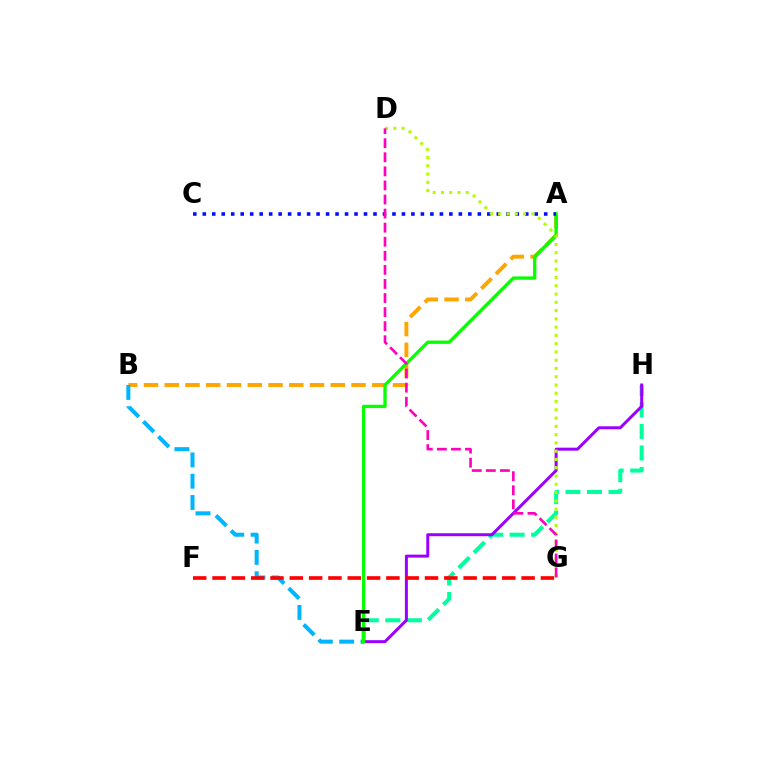{('E', 'H'): [{'color': '#00ff9d', 'line_style': 'dashed', 'thickness': 2.93}, {'color': '#9b00ff', 'line_style': 'solid', 'thickness': 2.15}], ('A', 'B'): [{'color': '#ffa500', 'line_style': 'dashed', 'thickness': 2.82}], ('B', 'E'): [{'color': '#00b5ff', 'line_style': 'dashed', 'thickness': 2.9}], ('A', 'E'): [{'color': '#08ff00', 'line_style': 'solid', 'thickness': 2.39}], ('A', 'C'): [{'color': '#0010ff', 'line_style': 'dotted', 'thickness': 2.58}], ('D', 'G'): [{'color': '#b3ff00', 'line_style': 'dotted', 'thickness': 2.25}, {'color': '#ff00bd', 'line_style': 'dashed', 'thickness': 1.91}], ('F', 'G'): [{'color': '#ff0000', 'line_style': 'dashed', 'thickness': 2.62}]}